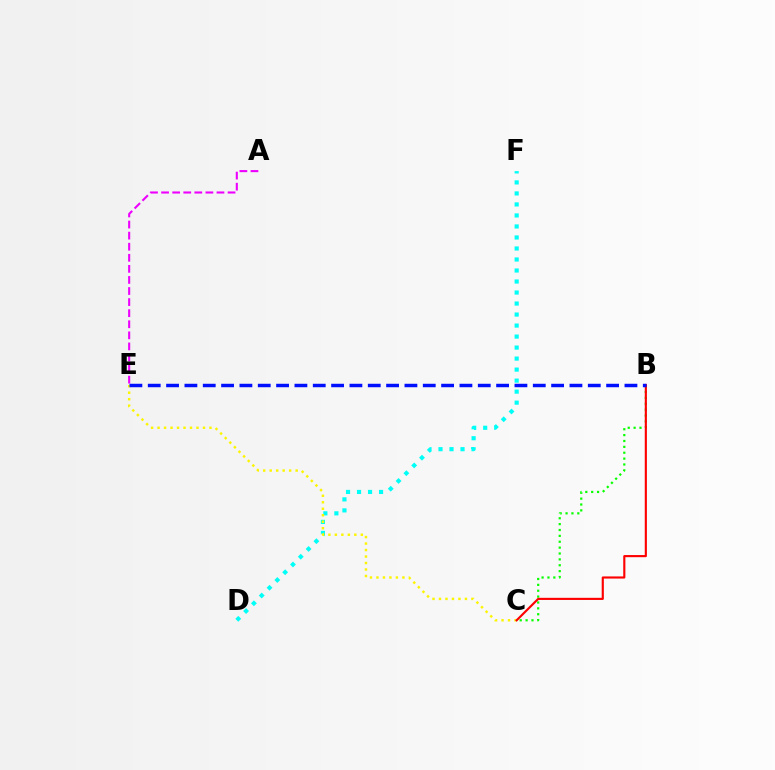{('B', 'C'): [{'color': '#08ff00', 'line_style': 'dotted', 'thickness': 1.6}, {'color': '#ff0000', 'line_style': 'solid', 'thickness': 1.54}], ('D', 'F'): [{'color': '#00fff6', 'line_style': 'dotted', 'thickness': 2.99}], ('C', 'E'): [{'color': '#fcf500', 'line_style': 'dotted', 'thickness': 1.76}], ('A', 'E'): [{'color': '#ee00ff', 'line_style': 'dashed', 'thickness': 1.5}], ('B', 'E'): [{'color': '#0010ff', 'line_style': 'dashed', 'thickness': 2.49}]}